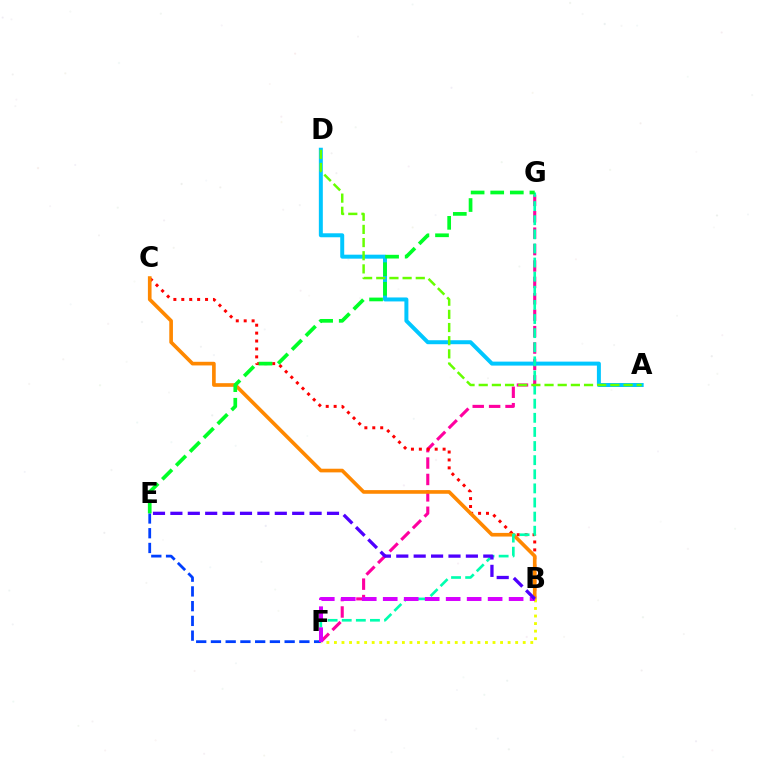{('F', 'G'): [{'color': '#ff00a0', 'line_style': 'dashed', 'thickness': 2.23}, {'color': '#00ffaf', 'line_style': 'dashed', 'thickness': 1.92}], ('E', 'F'): [{'color': '#003fff', 'line_style': 'dashed', 'thickness': 2.0}], ('B', 'C'): [{'color': '#ff0000', 'line_style': 'dotted', 'thickness': 2.15}, {'color': '#ff8800', 'line_style': 'solid', 'thickness': 2.63}], ('A', 'D'): [{'color': '#00c7ff', 'line_style': 'solid', 'thickness': 2.86}, {'color': '#66ff00', 'line_style': 'dashed', 'thickness': 1.79}], ('B', 'F'): [{'color': '#eeff00', 'line_style': 'dotted', 'thickness': 2.05}, {'color': '#d600ff', 'line_style': 'dashed', 'thickness': 2.85}], ('B', 'E'): [{'color': '#4f00ff', 'line_style': 'dashed', 'thickness': 2.36}], ('E', 'G'): [{'color': '#00ff27', 'line_style': 'dashed', 'thickness': 2.66}]}